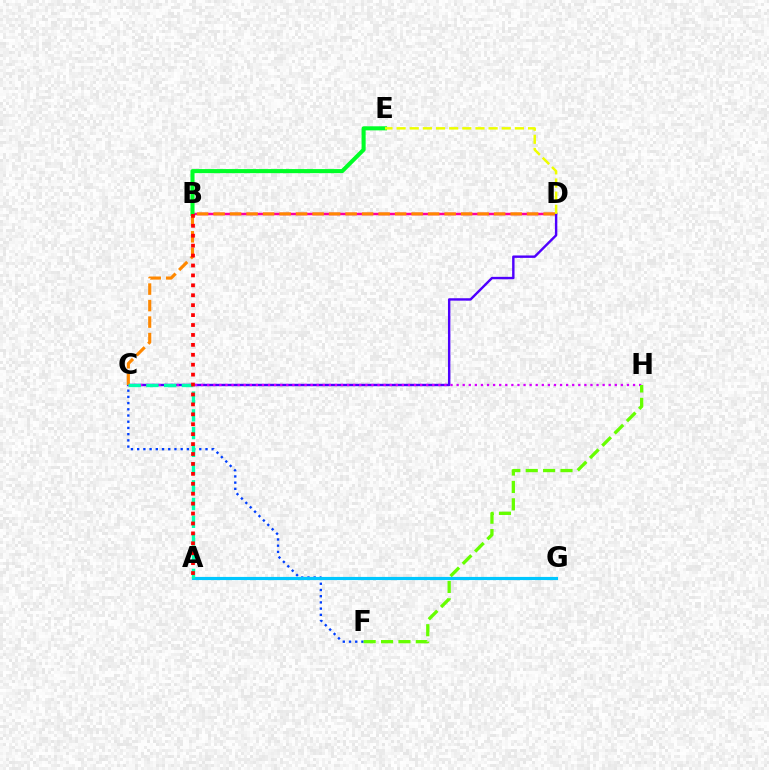{('B', 'D'): [{'color': '#ff00a0', 'line_style': 'solid', 'thickness': 1.78}], ('C', 'D'): [{'color': '#4f00ff', 'line_style': 'solid', 'thickness': 1.74}, {'color': '#ff8800', 'line_style': 'dashed', 'thickness': 2.24}], ('C', 'F'): [{'color': '#003fff', 'line_style': 'dotted', 'thickness': 1.69}], ('B', 'E'): [{'color': '#00ff27', 'line_style': 'solid', 'thickness': 2.93}], ('C', 'H'): [{'color': '#d600ff', 'line_style': 'dotted', 'thickness': 1.65}], ('A', 'G'): [{'color': '#00c7ff', 'line_style': 'solid', 'thickness': 2.27}], ('D', 'E'): [{'color': '#eeff00', 'line_style': 'dashed', 'thickness': 1.79}], ('A', 'C'): [{'color': '#00ffaf', 'line_style': 'dashed', 'thickness': 2.41}], ('F', 'H'): [{'color': '#66ff00', 'line_style': 'dashed', 'thickness': 2.36}], ('A', 'B'): [{'color': '#ff0000', 'line_style': 'dotted', 'thickness': 2.7}]}